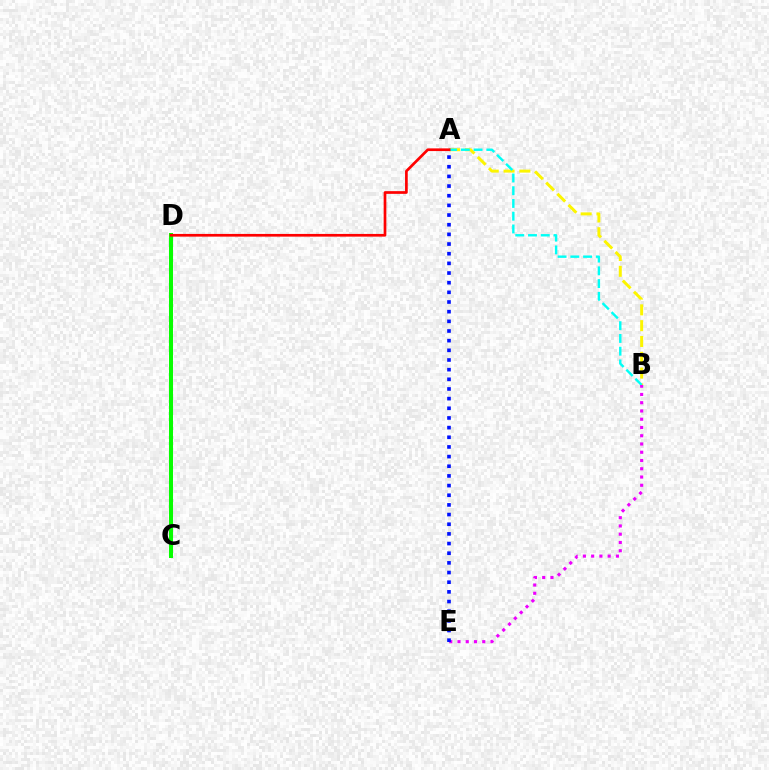{('A', 'B'): [{'color': '#fcf500', 'line_style': 'dashed', 'thickness': 2.15}, {'color': '#00fff6', 'line_style': 'dashed', 'thickness': 1.73}], ('B', 'E'): [{'color': '#ee00ff', 'line_style': 'dotted', 'thickness': 2.24}], ('A', 'E'): [{'color': '#0010ff', 'line_style': 'dotted', 'thickness': 2.63}], ('C', 'D'): [{'color': '#08ff00', 'line_style': 'solid', 'thickness': 2.89}], ('A', 'D'): [{'color': '#ff0000', 'line_style': 'solid', 'thickness': 1.94}]}